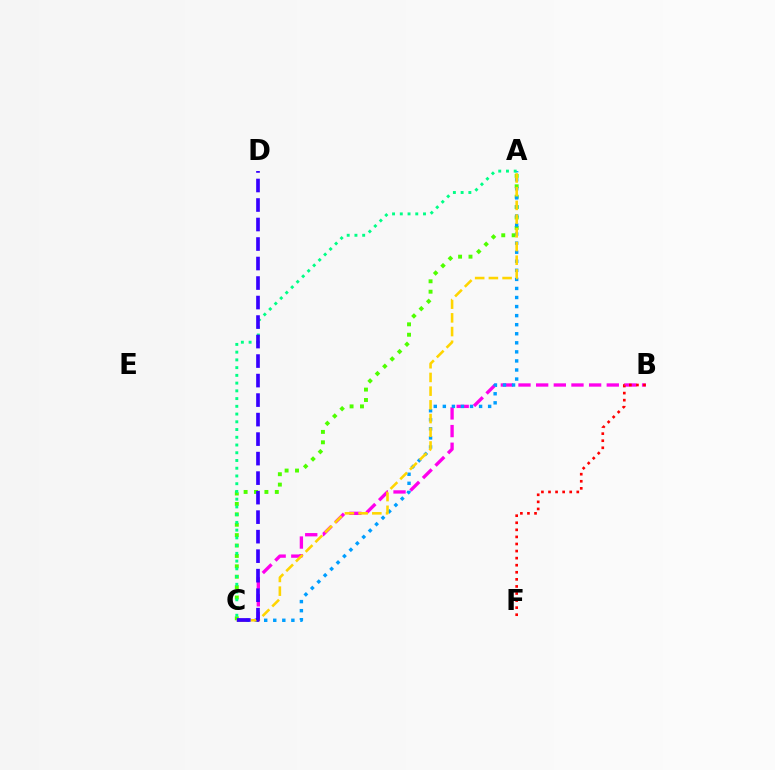{('A', 'C'): [{'color': '#4fff00', 'line_style': 'dotted', 'thickness': 2.83}, {'color': '#009eff', 'line_style': 'dotted', 'thickness': 2.46}, {'color': '#ffd500', 'line_style': 'dashed', 'thickness': 1.86}, {'color': '#00ff86', 'line_style': 'dotted', 'thickness': 2.1}], ('B', 'C'): [{'color': '#ff00ed', 'line_style': 'dashed', 'thickness': 2.4}], ('B', 'F'): [{'color': '#ff0000', 'line_style': 'dotted', 'thickness': 1.92}], ('C', 'D'): [{'color': '#3700ff', 'line_style': 'dashed', 'thickness': 2.65}]}